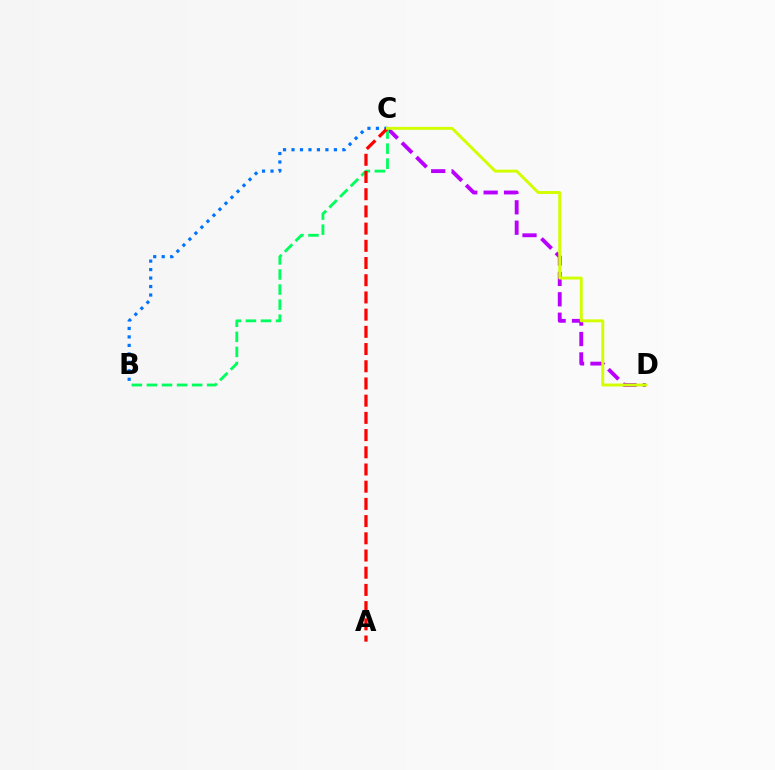{('C', 'D'): [{'color': '#b900ff', 'line_style': 'dashed', 'thickness': 2.77}, {'color': '#d1ff00', 'line_style': 'solid', 'thickness': 2.11}], ('B', 'C'): [{'color': '#0074ff', 'line_style': 'dotted', 'thickness': 2.3}, {'color': '#00ff5c', 'line_style': 'dashed', 'thickness': 2.05}], ('A', 'C'): [{'color': '#ff0000', 'line_style': 'dashed', 'thickness': 2.34}]}